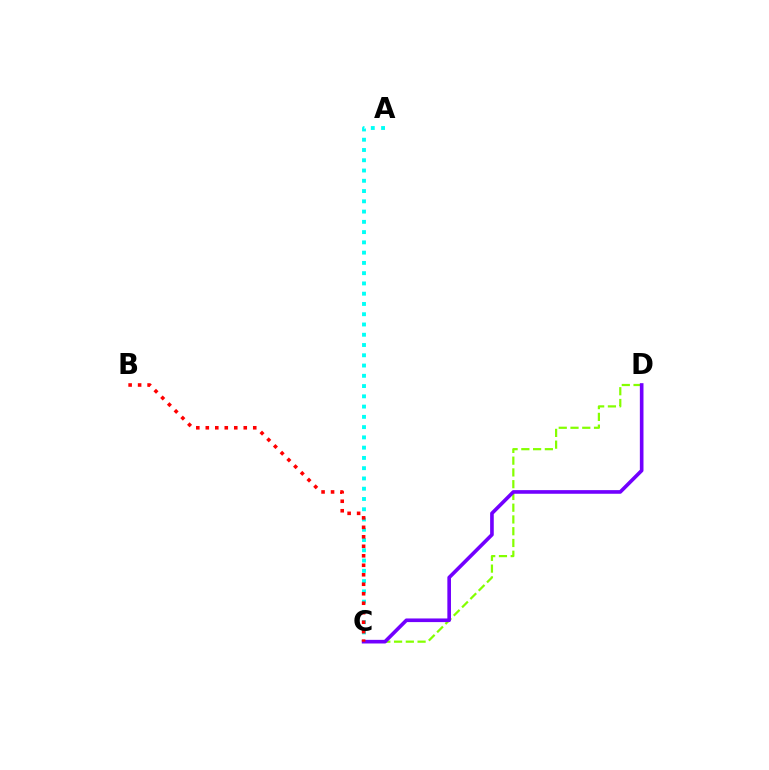{('A', 'C'): [{'color': '#00fff6', 'line_style': 'dotted', 'thickness': 2.79}], ('C', 'D'): [{'color': '#84ff00', 'line_style': 'dashed', 'thickness': 1.6}, {'color': '#7200ff', 'line_style': 'solid', 'thickness': 2.62}], ('B', 'C'): [{'color': '#ff0000', 'line_style': 'dotted', 'thickness': 2.58}]}